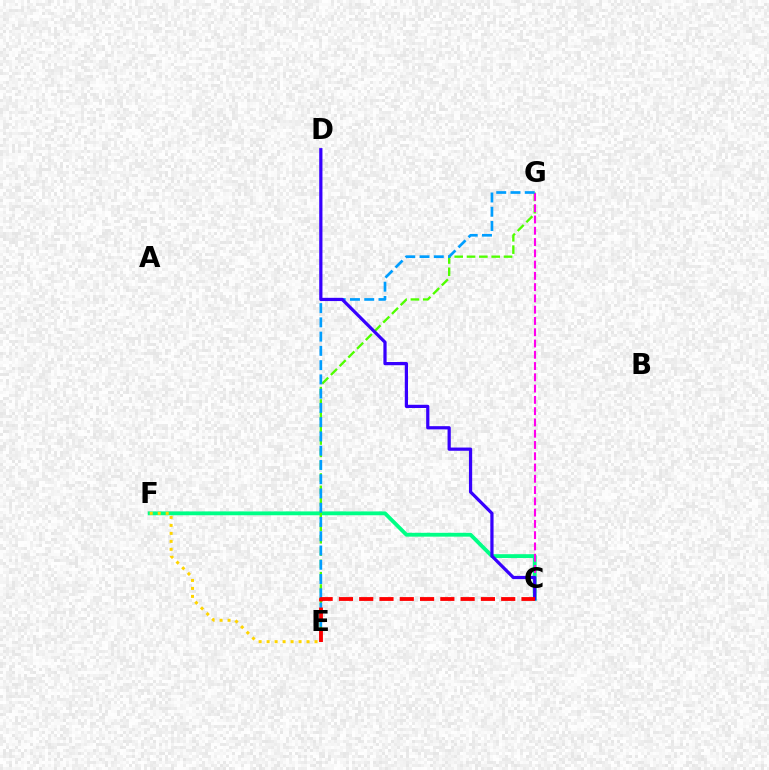{('C', 'F'): [{'color': '#00ff86', 'line_style': 'solid', 'thickness': 2.77}], ('E', 'G'): [{'color': '#4fff00', 'line_style': 'dashed', 'thickness': 1.68}, {'color': '#009eff', 'line_style': 'dashed', 'thickness': 1.94}], ('C', 'G'): [{'color': '#ff00ed', 'line_style': 'dashed', 'thickness': 1.53}], ('E', 'F'): [{'color': '#ffd500', 'line_style': 'dotted', 'thickness': 2.17}], ('C', 'D'): [{'color': '#3700ff', 'line_style': 'solid', 'thickness': 2.32}], ('C', 'E'): [{'color': '#ff0000', 'line_style': 'dashed', 'thickness': 2.76}]}